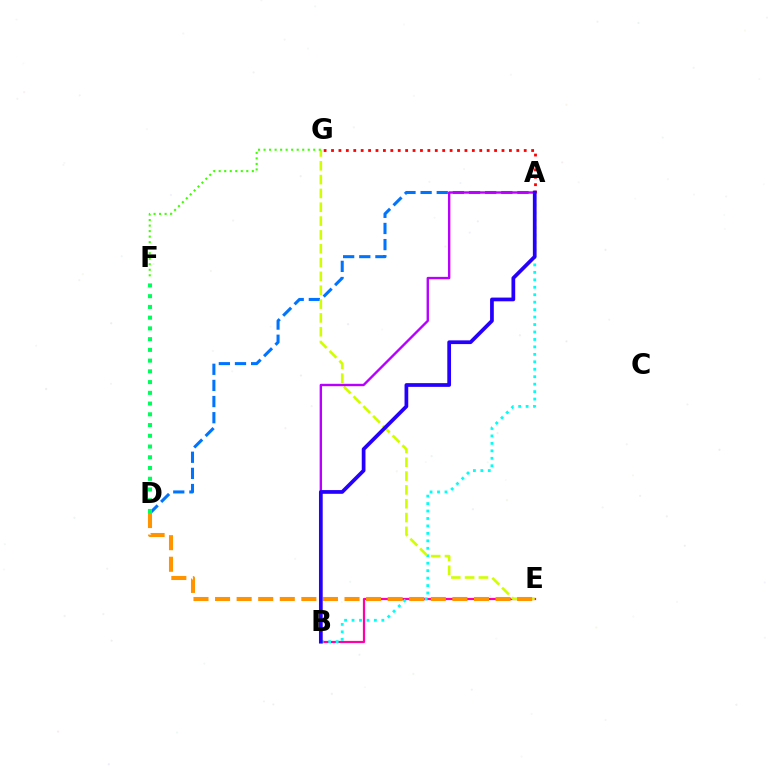{('A', 'D'): [{'color': '#0074ff', 'line_style': 'dashed', 'thickness': 2.19}], ('D', 'F'): [{'color': '#00ff5c', 'line_style': 'dotted', 'thickness': 2.92}], ('B', 'E'): [{'color': '#ff00ac', 'line_style': 'solid', 'thickness': 1.59}], ('A', 'B'): [{'color': '#00fff6', 'line_style': 'dotted', 'thickness': 2.03}, {'color': '#b900ff', 'line_style': 'solid', 'thickness': 1.72}, {'color': '#2500ff', 'line_style': 'solid', 'thickness': 2.68}], ('E', 'G'): [{'color': '#d1ff00', 'line_style': 'dashed', 'thickness': 1.88}], ('F', 'G'): [{'color': '#3dff00', 'line_style': 'dotted', 'thickness': 1.5}], ('D', 'E'): [{'color': '#ff9400', 'line_style': 'dashed', 'thickness': 2.93}], ('A', 'G'): [{'color': '#ff0000', 'line_style': 'dotted', 'thickness': 2.01}]}